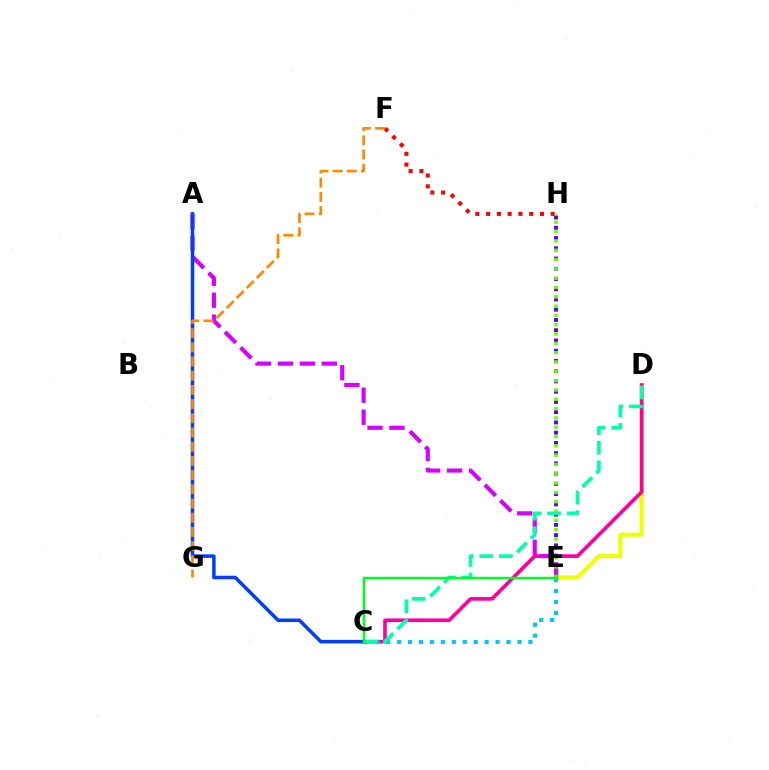{('F', 'H'): [{'color': '#ff0000', 'line_style': 'dotted', 'thickness': 2.93}], ('D', 'E'): [{'color': '#eeff00', 'line_style': 'solid', 'thickness': 2.93}], ('C', 'D'): [{'color': '#ff00a0', 'line_style': 'solid', 'thickness': 2.62}, {'color': '#00ffaf', 'line_style': 'dashed', 'thickness': 2.66}], ('C', 'E'): [{'color': '#00c7ff', 'line_style': 'dotted', 'thickness': 2.97}, {'color': '#00ff27', 'line_style': 'solid', 'thickness': 1.79}], ('A', 'E'): [{'color': '#d600ff', 'line_style': 'dashed', 'thickness': 2.98}], ('E', 'H'): [{'color': '#4f00ff', 'line_style': 'dotted', 'thickness': 2.78}, {'color': '#66ff00', 'line_style': 'dotted', 'thickness': 2.53}], ('A', 'C'): [{'color': '#003fff', 'line_style': 'solid', 'thickness': 2.54}], ('F', 'G'): [{'color': '#ff8800', 'line_style': 'dashed', 'thickness': 1.93}]}